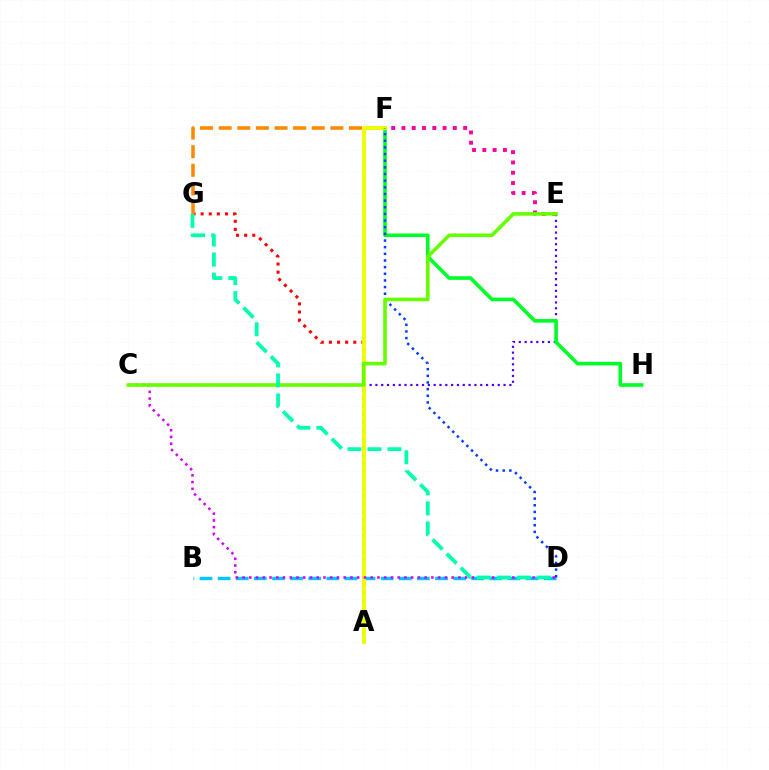{('E', 'F'): [{'color': '#ff00a0', 'line_style': 'dotted', 'thickness': 2.8}], ('C', 'E'): [{'color': '#4f00ff', 'line_style': 'dotted', 'thickness': 1.58}, {'color': '#66ff00', 'line_style': 'solid', 'thickness': 2.59}], ('A', 'G'): [{'color': '#ff0000', 'line_style': 'dotted', 'thickness': 2.2}], ('B', 'D'): [{'color': '#00c7ff', 'line_style': 'dashed', 'thickness': 2.46}], ('F', 'G'): [{'color': '#ff8800', 'line_style': 'dashed', 'thickness': 2.53}], ('F', 'H'): [{'color': '#00ff27', 'line_style': 'solid', 'thickness': 2.59}], ('A', 'F'): [{'color': '#eeff00', 'line_style': 'solid', 'thickness': 2.78}], ('D', 'F'): [{'color': '#003fff', 'line_style': 'dotted', 'thickness': 1.81}], ('C', 'D'): [{'color': '#d600ff', 'line_style': 'dotted', 'thickness': 1.83}], ('D', 'G'): [{'color': '#00ffaf', 'line_style': 'dashed', 'thickness': 2.72}]}